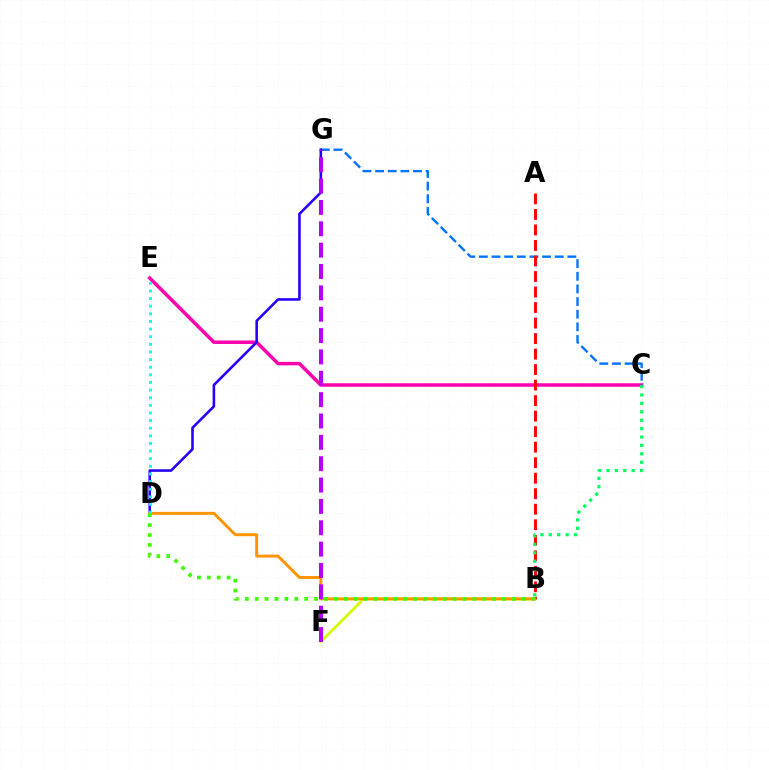{('B', 'F'): [{'color': '#d1ff00', 'line_style': 'solid', 'thickness': 1.99}], ('C', 'E'): [{'color': '#ff00ac', 'line_style': 'solid', 'thickness': 2.52}], ('C', 'G'): [{'color': '#0074ff', 'line_style': 'dashed', 'thickness': 1.72}], ('D', 'G'): [{'color': '#2500ff', 'line_style': 'solid', 'thickness': 1.86}], ('A', 'B'): [{'color': '#ff0000', 'line_style': 'dashed', 'thickness': 2.11}], ('B', 'D'): [{'color': '#ff9400', 'line_style': 'solid', 'thickness': 2.12}, {'color': '#3dff00', 'line_style': 'dotted', 'thickness': 2.69}], ('B', 'C'): [{'color': '#00ff5c', 'line_style': 'dotted', 'thickness': 2.28}], ('D', 'E'): [{'color': '#00fff6', 'line_style': 'dotted', 'thickness': 2.07}], ('F', 'G'): [{'color': '#b900ff', 'line_style': 'dashed', 'thickness': 2.9}]}